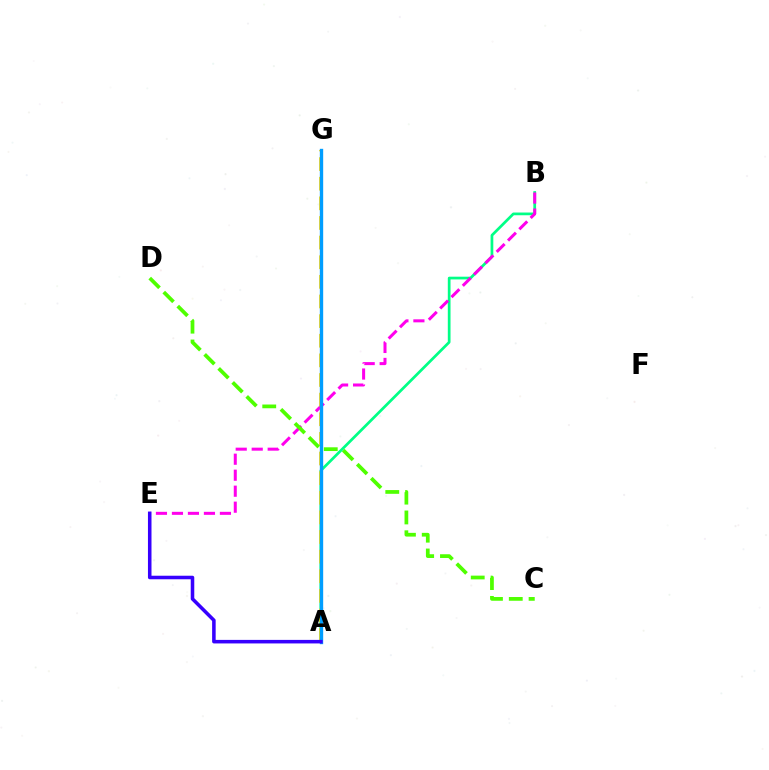{('A', 'G'): [{'color': '#ff0000', 'line_style': 'dashed', 'thickness': 2.02}, {'color': '#ffd500', 'line_style': 'dashed', 'thickness': 2.67}, {'color': '#009eff', 'line_style': 'solid', 'thickness': 2.41}], ('A', 'B'): [{'color': '#00ff86', 'line_style': 'solid', 'thickness': 1.96}], ('B', 'E'): [{'color': '#ff00ed', 'line_style': 'dashed', 'thickness': 2.17}], ('A', 'E'): [{'color': '#3700ff', 'line_style': 'solid', 'thickness': 2.55}], ('C', 'D'): [{'color': '#4fff00', 'line_style': 'dashed', 'thickness': 2.69}]}